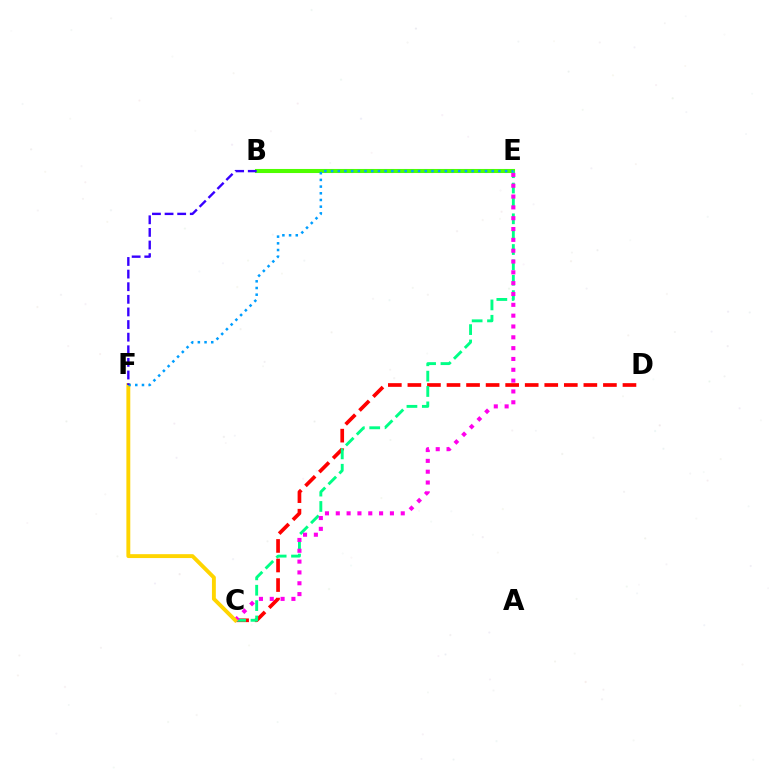{('B', 'E'): [{'color': '#4fff00', 'line_style': 'solid', 'thickness': 2.93}], ('C', 'D'): [{'color': '#ff0000', 'line_style': 'dashed', 'thickness': 2.66}], ('C', 'E'): [{'color': '#00ff86', 'line_style': 'dashed', 'thickness': 2.09}, {'color': '#ff00ed', 'line_style': 'dotted', 'thickness': 2.94}], ('C', 'F'): [{'color': '#ffd500', 'line_style': 'solid', 'thickness': 2.8}], ('E', 'F'): [{'color': '#009eff', 'line_style': 'dotted', 'thickness': 1.82}], ('B', 'F'): [{'color': '#3700ff', 'line_style': 'dashed', 'thickness': 1.71}]}